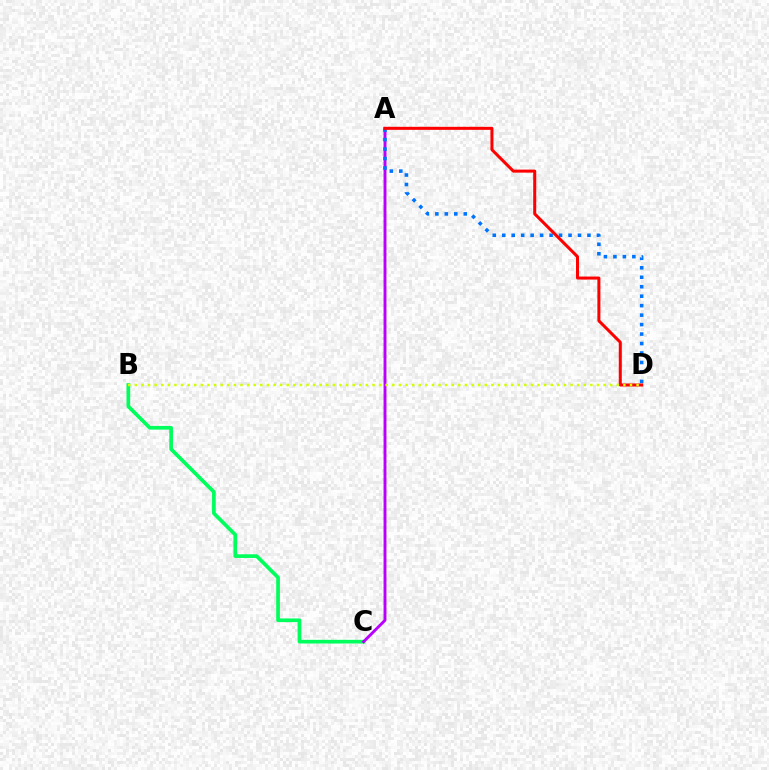{('B', 'C'): [{'color': '#00ff5c', 'line_style': 'solid', 'thickness': 2.66}], ('A', 'C'): [{'color': '#b900ff', 'line_style': 'solid', 'thickness': 2.09}], ('A', 'D'): [{'color': '#0074ff', 'line_style': 'dotted', 'thickness': 2.57}, {'color': '#ff0000', 'line_style': 'solid', 'thickness': 2.18}], ('B', 'D'): [{'color': '#d1ff00', 'line_style': 'dotted', 'thickness': 1.79}]}